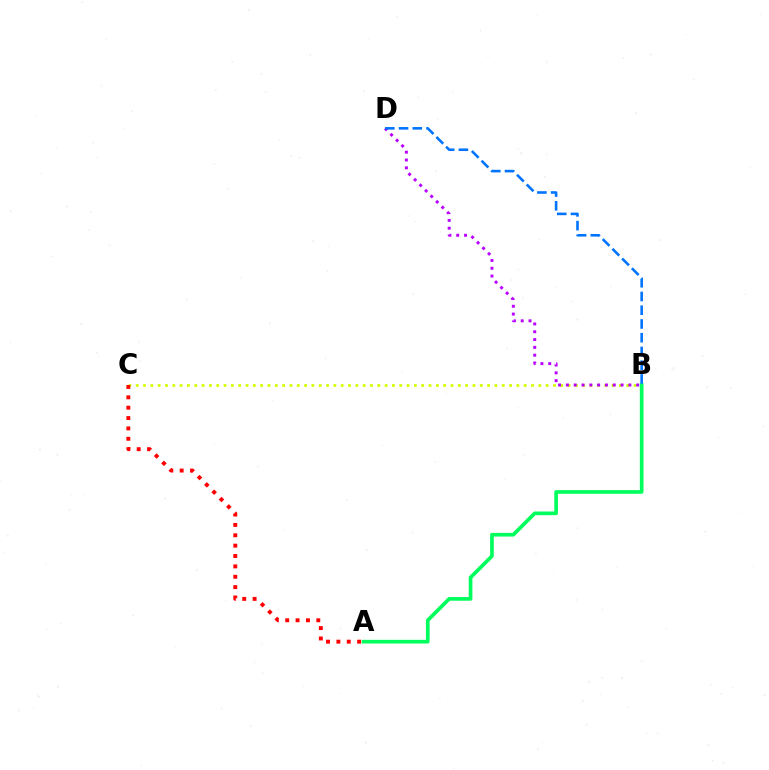{('B', 'C'): [{'color': '#d1ff00', 'line_style': 'dotted', 'thickness': 1.99}], ('B', 'D'): [{'color': '#b900ff', 'line_style': 'dotted', 'thickness': 2.12}, {'color': '#0074ff', 'line_style': 'dashed', 'thickness': 1.87}], ('A', 'C'): [{'color': '#ff0000', 'line_style': 'dotted', 'thickness': 2.82}], ('A', 'B'): [{'color': '#00ff5c', 'line_style': 'solid', 'thickness': 2.65}]}